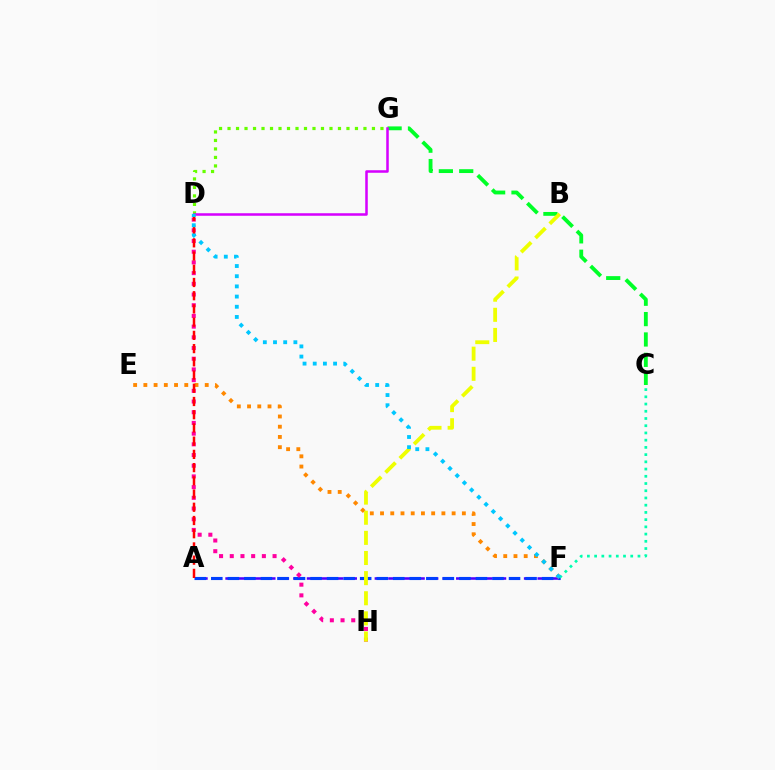{('A', 'F'): [{'color': '#4f00ff', 'line_style': 'dashed', 'thickness': 1.84}, {'color': '#003fff', 'line_style': 'dashed', 'thickness': 2.25}], ('E', 'F'): [{'color': '#ff8800', 'line_style': 'dotted', 'thickness': 2.78}], ('D', 'G'): [{'color': '#66ff00', 'line_style': 'dotted', 'thickness': 2.31}, {'color': '#d600ff', 'line_style': 'solid', 'thickness': 1.82}], ('D', 'H'): [{'color': '#ff00a0', 'line_style': 'dotted', 'thickness': 2.91}], ('C', 'F'): [{'color': '#00ffaf', 'line_style': 'dotted', 'thickness': 1.96}], ('C', 'G'): [{'color': '#00ff27', 'line_style': 'dashed', 'thickness': 2.77}], ('A', 'D'): [{'color': '#ff0000', 'line_style': 'dashed', 'thickness': 1.8}], ('B', 'H'): [{'color': '#eeff00', 'line_style': 'dashed', 'thickness': 2.73}], ('D', 'F'): [{'color': '#00c7ff', 'line_style': 'dotted', 'thickness': 2.77}]}